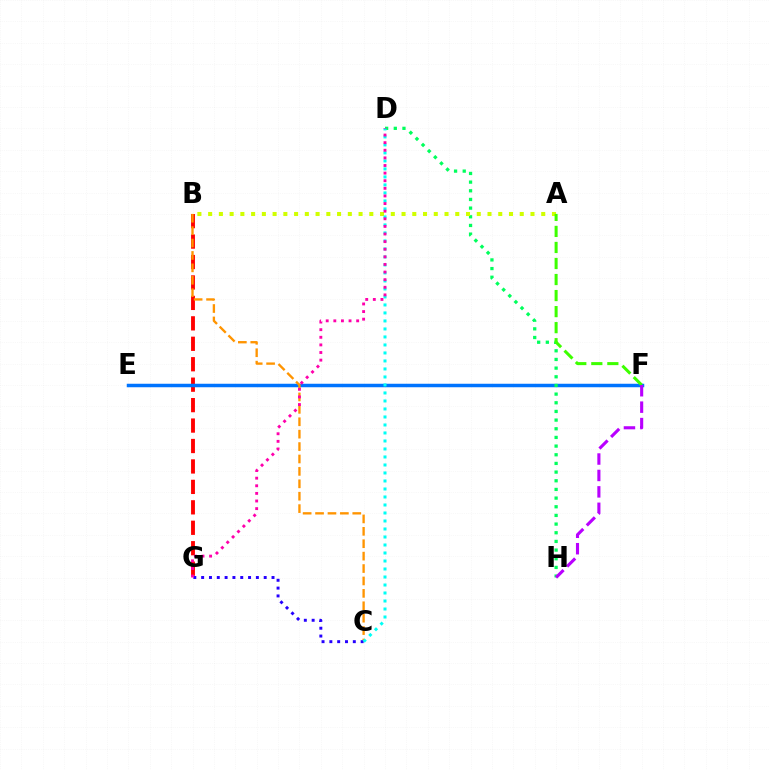{('B', 'G'): [{'color': '#ff0000', 'line_style': 'dashed', 'thickness': 2.78}], ('E', 'F'): [{'color': '#0074ff', 'line_style': 'solid', 'thickness': 2.52}], ('B', 'C'): [{'color': '#ff9400', 'line_style': 'dashed', 'thickness': 1.69}], ('D', 'H'): [{'color': '#00ff5c', 'line_style': 'dotted', 'thickness': 2.35}], ('C', 'G'): [{'color': '#2500ff', 'line_style': 'dotted', 'thickness': 2.12}], ('A', 'B'): [{'color': '#d1ff00', 'line_style': 'dotted', 'thickness': 2.92}], ('A', 'F'): [{'color': '#3dff00', 'line_style': 'dashed', 'thickness': 2.18}], ('C', 'D'): [{'color': '#00fff6', 'line_style': 'dotted', 'thickness': 2.17}], ('D', 'G'): [{'color': '#ff00ac', 'line_style': 'dotted', 'thickness': 2.07}], ('F', 'H'): [{'color': '#b900ff', 'line_style': 'dashed', 'thickness': 2.23}]}